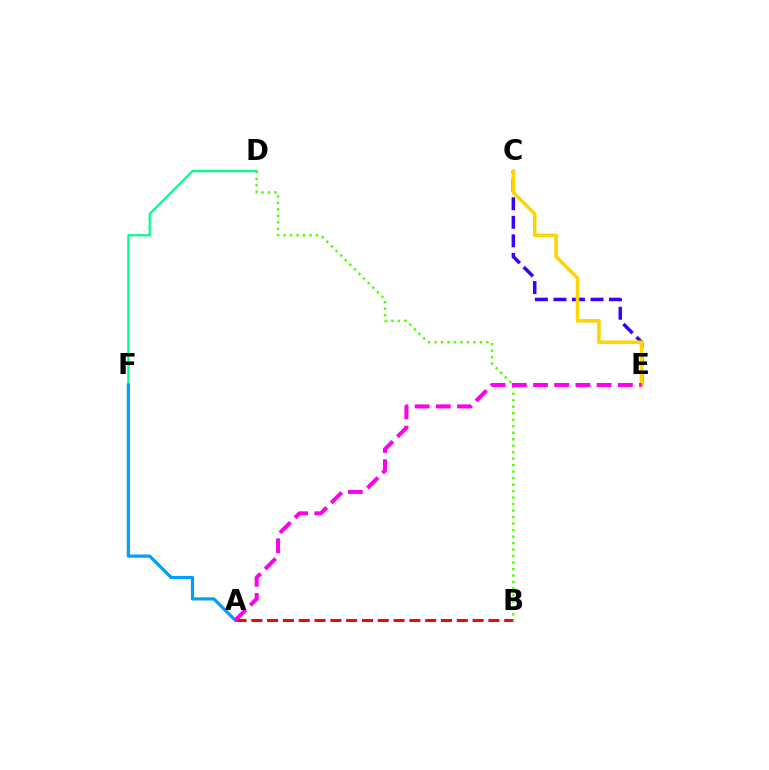{('C', 'E'): [{'color': '#3700ff', 'line_style': 'dashed', 'thickness': 2.52}, {'color': '#ffd500', 'line_style': 'solid', 'thickness': 2.55}], ('A', 'B'): [{'color': '#ff0000', 'line_style': 'dashed', 'thickness': 2.15}], ('D', 'F'): [{'color': '#00ff86', 'line_style': 'solid', 'thickness': 1.59}], ('B', 'D'): [{'color': '#4fff00', 'line_style': 'dotted', 'thickness': 1.76}], ('A', 'F'): [{'color': '#009eff', 'line_style': 'solid', 'thickness': 2.29}], ('A', 'E'): [{'color': '#ff00ed', 'line_style': 'dashed', 'thickness': 2.88}]}